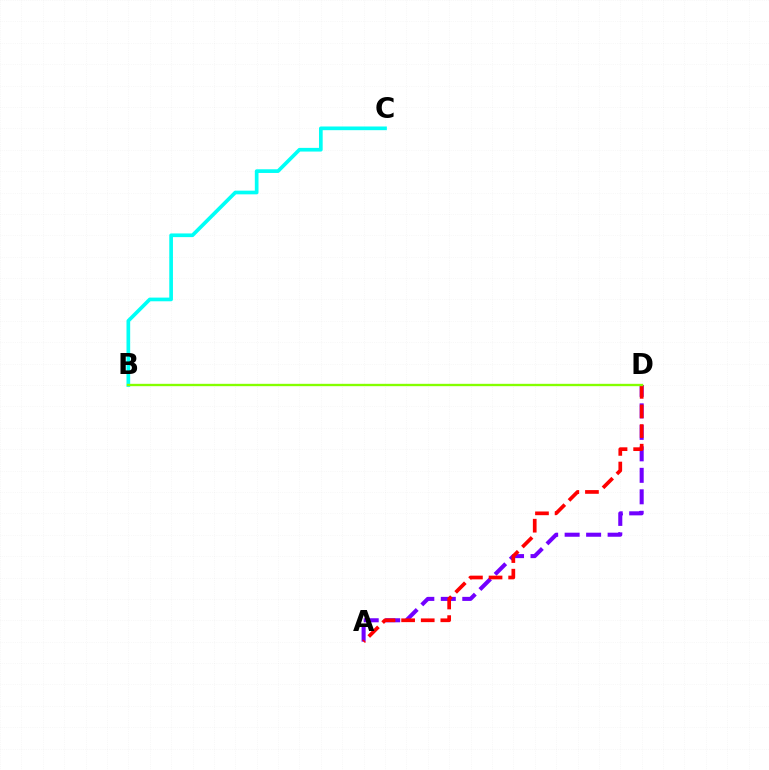{('B', 'C'): [{'color': '#00fff6', 'line_style': 'solid', 'thickness': 2.65}], ('A', 'D'): [{'color': '#7200ff', 'line_style': 'dashed', 'thickness': 2.92}, {'color': '#ff0000', 'line_style': 'dashed', 'thickness': 2.66}], ('B', 'D'): [{'color': '#84ff00', 'line_style': 'solid', 'thickness': 1.7}]}